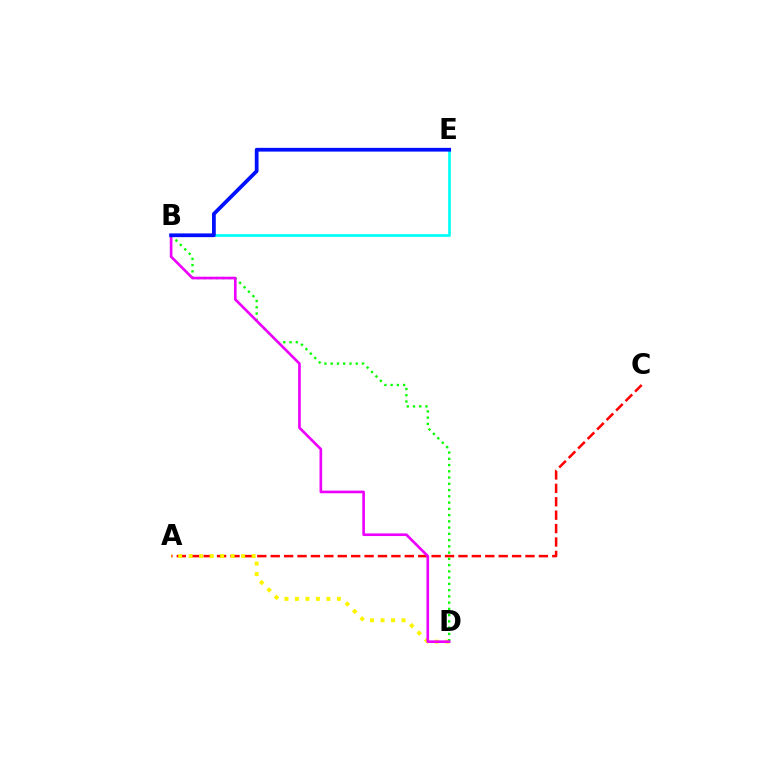{('A', 'C'): [{'color': '#ff0000', 'line_style': 'dashed', 'thickness': 1.82}], ('A', 'D'): [{'color': '#fcf500', 'line_style': 'dotted', 'thickness': 2.85}], ('B', 'E'): [{'color': '#00fff6', 'line_style': 'solid', 'thickness': 1.94}, {'color': '#0010ff', 'line_style': 'solid', 'thickness': 2.7}], ('B', 'D'): [{'color': '#08ff00', 'line_style': 'dotted', 'thickness': 1.7}, {'color': '#ee00ff', 'line_style': 'solid', 'thickness': 1.91}]}